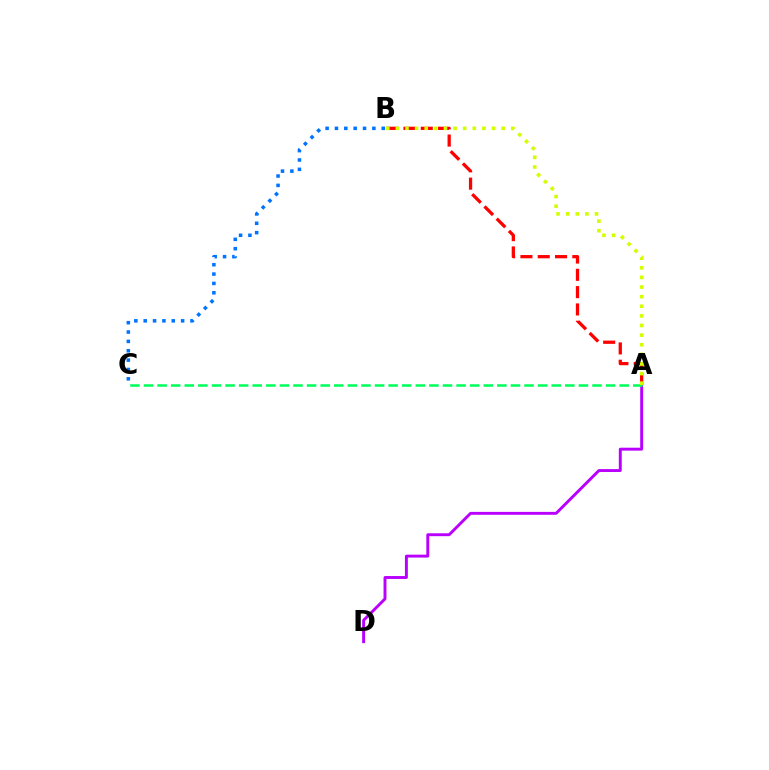{('A', 'D'): [{'color': '#b900ff', 'line_style': 'solid', 'thickness': 2.1}], ('A', 'B'): [{'color': '#ff0000', 'line_style': 'dashed', 'thickness': 2.35}, {'color': '#d1ff00', 'line_style': 'dotted', 'thickness': 2.61}], ('A', 'C'): [{'color': '#00ff5c', 'line_style': 'dashed', 'thickness': 1.85}], ('B', 'C'): [{'color': '#0074ff', 'line_style': 'dotted', 'thickness': 2.54}]}